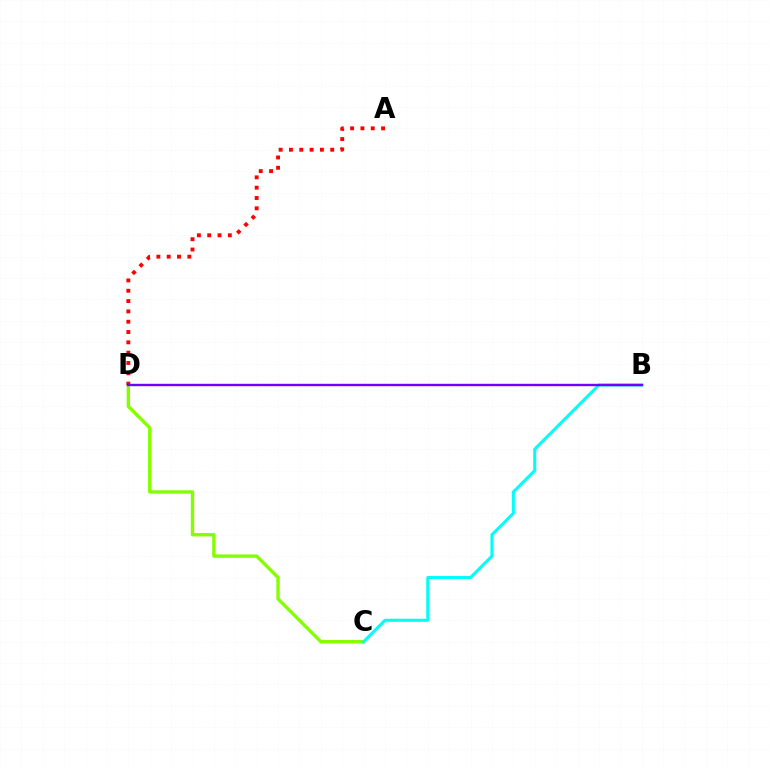{('C', 'D'): [{'color': '#84ff00', 'line_style': 'solid', 'thickness': 2.43}], ('A', 'D'): [{'color': '#ff0000', 'line_style': 'dotted', 'thickness': 2.8}], ('B', 'C'): [{'color': '#00fff6', 'line_style': 'solid', 'thickness': 2.19}], ('B', 'D'): [{'color': '#7200ff', 'line_style': 'solid', 'thickness': 1.72}]}